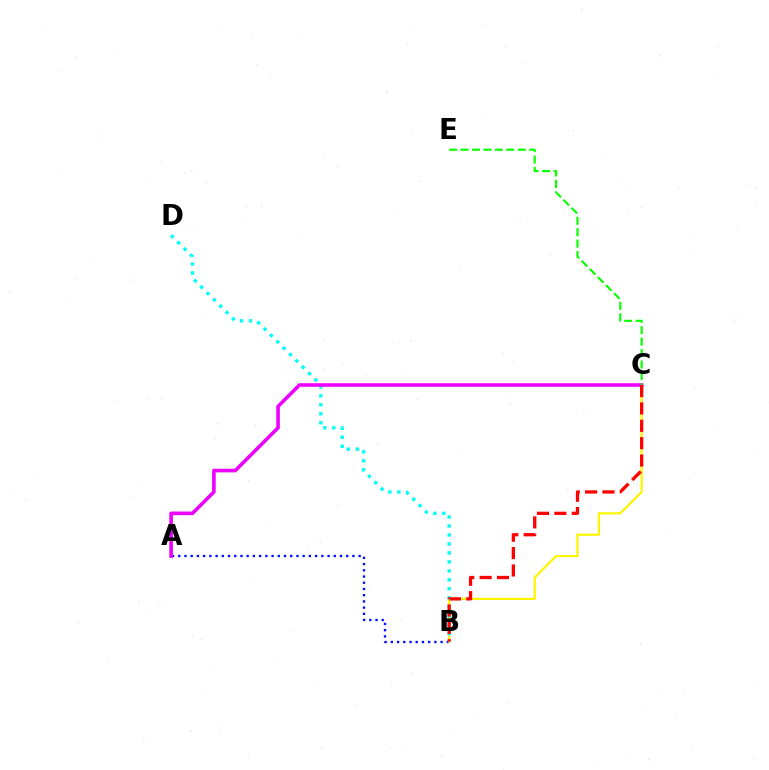{('A', 'B'): [{'color': '#0010ff', 'line_style': 'dotted', 'thickness': 1.69}], ('B', 'C'): [{'color': '#fcf500', 'line_style': 'solid', 'thickness': 1.59}, {'color': '#ff0000', 'line_style': 'dashed', 'thickness': 2.36}], ('B', 'D'): [{'color': '#00fff6', 'line_style': 'dotted', 'thickness': 2.44}], ('A', 'C'): [{'color': '#ee00ff', 'line_style': 'solid', 'thickness': 2.59}], ('C', 'E'): [{'color': '#08ff00', 'line_style': 'dashed', 'thickness': 1.55}]}